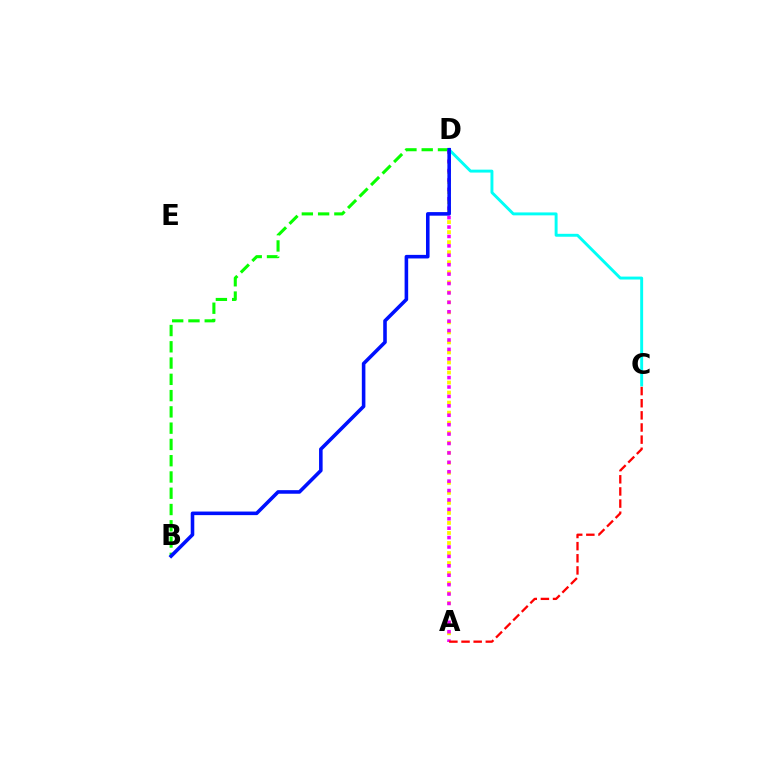{('C', 'D'): [{'color': '#00fff6', 'line_style': 'solid', 'thickness': 2.11}], ('A', 'D'): [{'color': '#fcf500', 'line_style': 'dotted', 'thickness': 2.72}, {'color': '#ee00ff', 'line_style': 'dotted', 'thickness': 2.56}], ('B', 'D'): [{'color': '#08ff00', 'line_style': 'dashed', 'thickness': 2.21}, {'color': '#0010ff', 'line_style': 'solid', 'thickness': 2.58}], ('A', 'C'): [{'color': '#ff0000', 'line_style': 'dashed', 'thickness': 1.65}]}